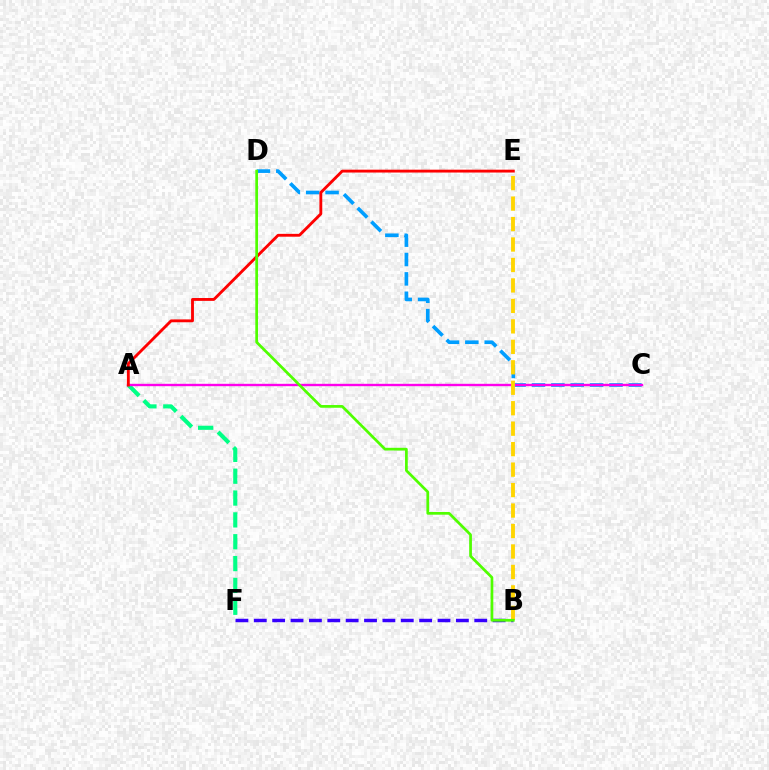{('A', 'F'): [{'color': '#00ff86', 'line_style': 'dashed', 'thickness': 2.97}], ('C', 'D'): [{'color': '#009eff', 'line_style': 'dashed', 'thickness': 2.63}], ('A', 'C'): [{'color': '#ff00ed', 'line_style': 'solid', 'thickness': 1.71}], ('A', 'E'): [{'color': '#ff0000', 'line_style': 'solid', 'thickness': 2.05}], ('B', 'F'): [{'color': '#3700ff', 'line_style': 'dashed', 'thickness': 2.5}], ('B', 'E'): [{'color': '#ffd500', 'line_style': 'dashed', 'thickness': 2.78}], ('B', 'D'): [{'color': '#4fff00', 'line_style': 'solid', 'thickness': 1.96}]}